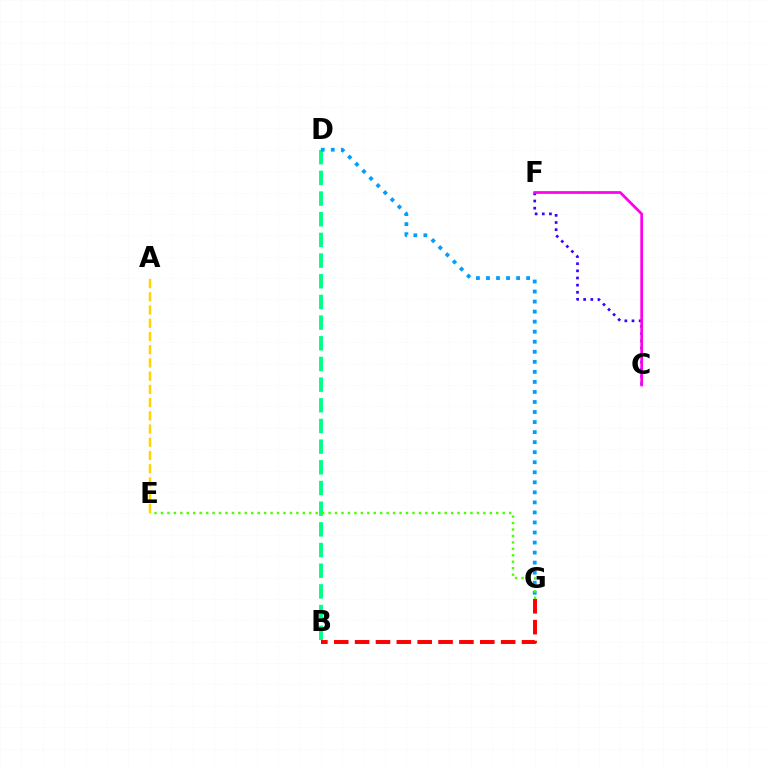{('C', 'F'): [{'color': '#3700ff', 'line_style': 'dotted', 'thickness': 1.94}, {'color': '#ff00ed', 'line_style': 'solid', 'thickness': 1.96}], ('B', 'D'): [{'color': '#00ff86', 'line_style': 'dashed', 'thickness': 2.81}], ('B', 'G'): [{'color': '#ff0000', 'line_style': 'dashed', 'thickness': 2.83}], ('A', 'E'): [{'color': '#ffd500', 'line_style': 'dashed', 'thickness': 1.8}], ('D', 'G'): [{'color': '#009eff', 'line_style': 'dotted', 'thickness': 2.73}], ('E', 'G'): [{'color': '#4fff00', 'line_style': 'dotted', 'thickness': 1.75}]}